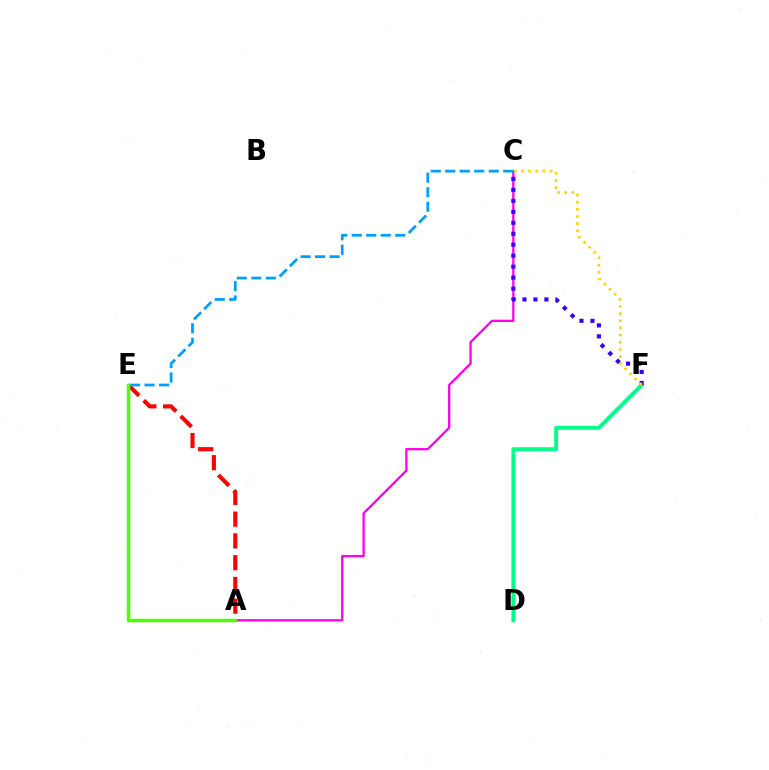{('D', 'F'): [{'color': '#00ff86', 'line_style': 'solid', 'thickness': 2.79}], ('A', 'E'): [{'color': '#ff0000', 'line_style': 'dashed', 'thickness': 2.96}, {'color': '#4fff00', 'line_style': 'solid', 'thickness': 2.5}], ('A', 'C'): [{'color': '#ff00ed', 'line_style': 'solid', 'thickness': 1.65}], ('C', 'E'): [{'color': '#009eff', 'line_style': 'dashed', 'thickness': 1.97}], ('C', 'F'): [{'color': '#3700ff', 'line_style': 'dotted', 'thickness': 2.98}, {'color': '#ffd500', 'line_style': 'dotted', 'thickness': 1.95}]}